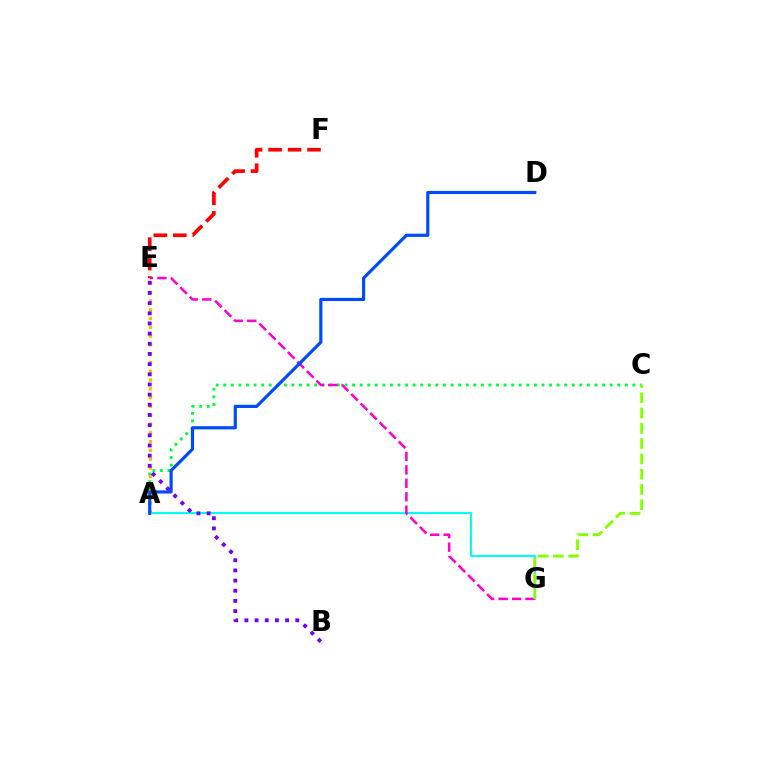{('A', 'C'): [{'color': '#00ff39', 'line_style': 'dotted', 'thickness': 2.06}], ('A', 'G'): [{'color': '#00fff6', 'line_style': 'solid', 'thickness': 1.53}], ('E', 'G'): [{'color': '#ff00cf', 'line_style': 'dashed', 'thickness': 1.83}], ('A', 'E'): [{'color': '#ffbd00', 'line_style': 'dotted', 'thickness': 2.39}], ('E', 'F'): [{'color': '#ff0000', 'line_style': 'dashed', 'thickness': 2.65}], ('C', 'G'): [{'color': '#84ff00', 'line_style': 'dashed', 'thickness': 2.07}], ('A', 'D'): [{'color': '#004bff', 'line_style': 'solid', 'thickness': 2.29}], ('B', 'E'): [{'color': '#7200ff', 'line_style': 'dotted', 'thickness': 2.76}]}